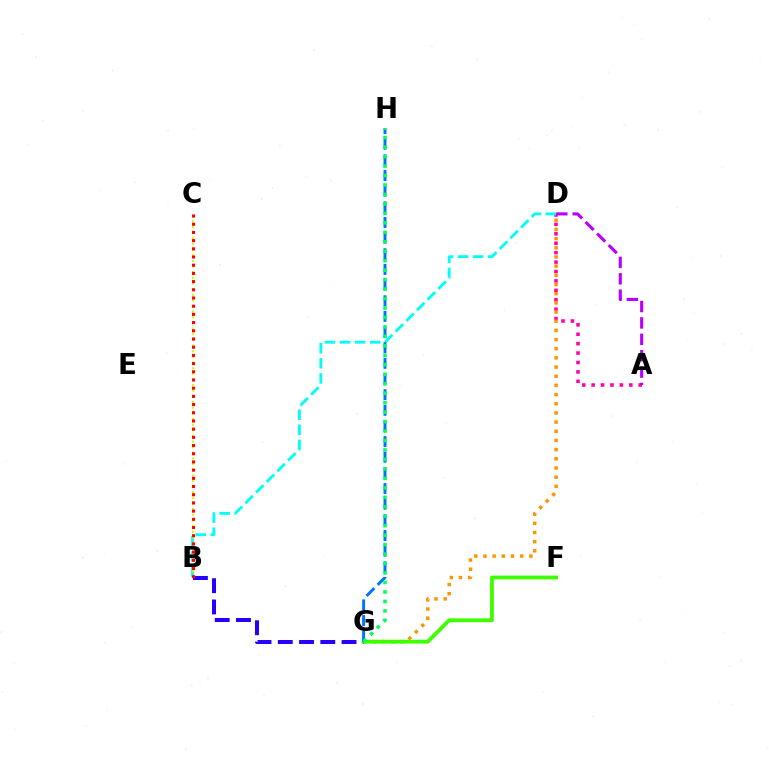{('A', 'D'): [{'color': '#ff00ac', 'line_style': 'dotted', 'thickness': 2.56}, {'color': '#b900ff', 'line_style': 'dashed', 'thickness': 2.23}], ('B', 'D'): [{'color': '#00fff6', 'line_style': 'dashed', 'thickness': 2.05}], ('B', 'C'): [{'color': '#d1ff00', 'line_style': 'dotted', 'thickness': 1.53}, {'color': '#ff0000', 'line_style': 'dotted', 'thickness': 2.23}], ('D', 'G'): [{'color': '#ff9400', 'line_style': 'dotted', 'thickness': 2.49}], ('B', 'G'): [{'color': '#2500ff', 'line_style': 'dashed', 'thickness': 2.89}], ('F', 'G'): [{'color': '#3dff00', 'line_style': 'solid', 'thickness': 2.74}], ('G', 'H'): [{'color': '#0074ff', 'line_style': 'dashed', 'thickness': 2.13}, {'color': '#00ff5c', 'line_style': 'dotted', 'thickness': 2.57}]}